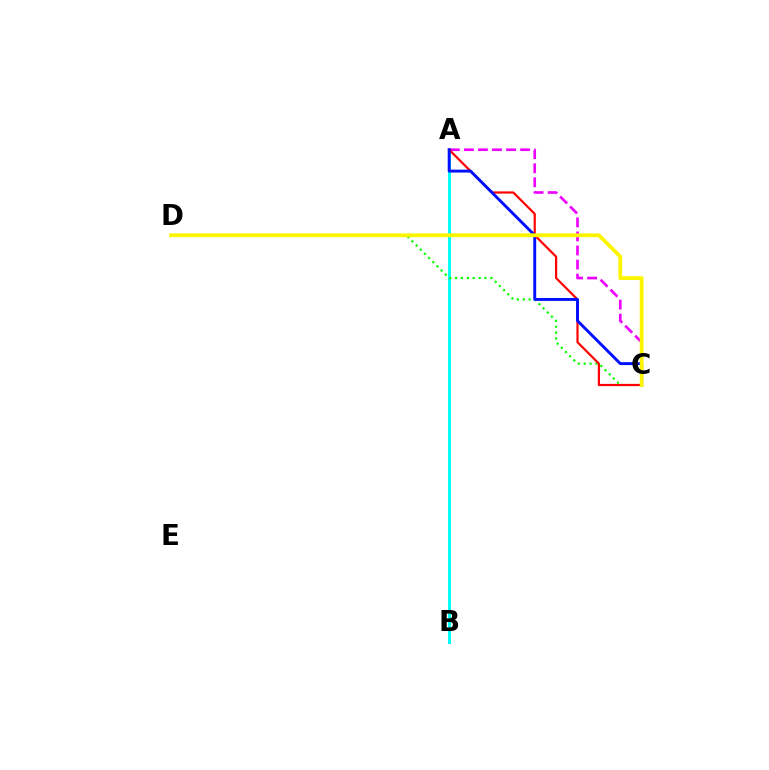{('A', 'B'): [{'color': '#00fff6', 'line_style': 'solid', 'thickness': 2.14}], ('A', 'C'): [{'color': '#ee00ff', 'line_style': 'dashed', 'thickness': 1.91}, {'color': '#ff0000', 'line_style': 'solid', 'thickness': 1.58}, {'color': '#0010ff', 'line_style': 'solid', 'thickness': 2.1}], ('C', 'D'): [{'color': '#08ff00', 'line_style': 'dotted', 'thickness': 1.6}, {'color': '#fcf500', 'line_style': 'solid', 'thickness': 2.74}]}